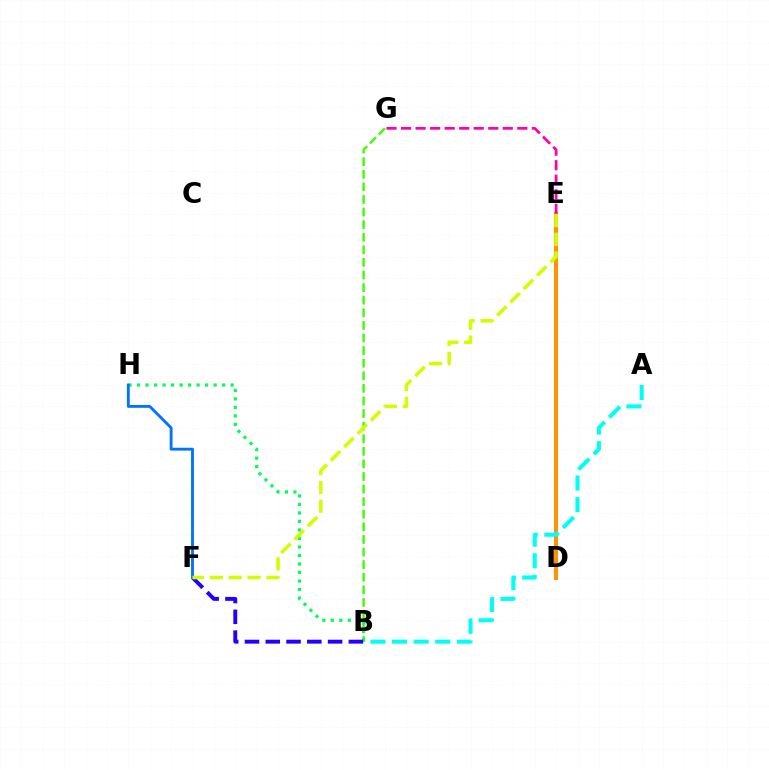{('B', 'G'): [{'color': '#3dff00', 'line_style': 'dashed', 'thickness': 1.71}], ('D', 'E'): [{'color': '#ff0000', 'line_style': 'dotted', 'thickness': 2.59}, {'color': '#b900ff', 'line_style': 'solid', 'thickness': 2.91}, {'color': '#ff9400', 'line_style': 'solid', 'thickness': 2.89}], ('B', 'H'): [{'color': '#00ff5c', 'line_style': 'dotted', 'thickness': 2.31}], ('B', 'F'): [{'color': '#2500ff', 'line_style': 'dashed', 'thickness': 2.82}], ('F', 'H'): [{'color': '#0074ff', 'line_style': 'solid', 'thickness': 2.06}], ('E', 'G'): [{'color': '#ff00ac', 'line_style': 'dashed', 'thickness': 1.97}], ('A', 'B'): [{'color': '#00fff6', 'line_style': 'dashed', 'thickness': 2.93}], ('E', 'F'): [{'color': '#d1ff00', 'line_style': 'dashed', 'thickness': 2.56}]}